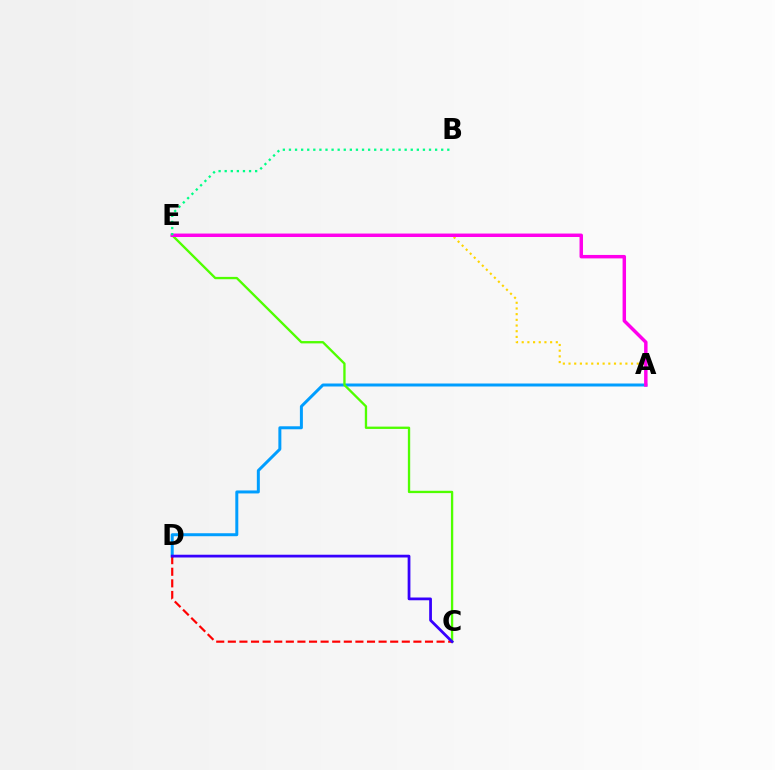{('A', 'D'): [{'color': '#009eff', 'line_style': 'solid', 'thickness': 2.15}], ('C', 'E'): [{'color': '#4fff00', 'line_style': 'solid', 'thickness': 1.67}], ('C', 'D'): [{'color': '#ff0000', 'line_style': 'dashed', 'thickness': 1.58}, {'color': '#3700ff', 'line_style': 'solid', 'thickness': 1.99}], ('A', 'E'): [{'color': '#ffd500', 'line_style': 'dotted', 'thickness': 1.54}, {'color': '#ff00ed', 'line_style': 'solid', 'thickness': 2.49}], ('B', 'E'): [{'color': '#00ff86', 'line_style': 'dotted', 'thickness': 1.65}]}